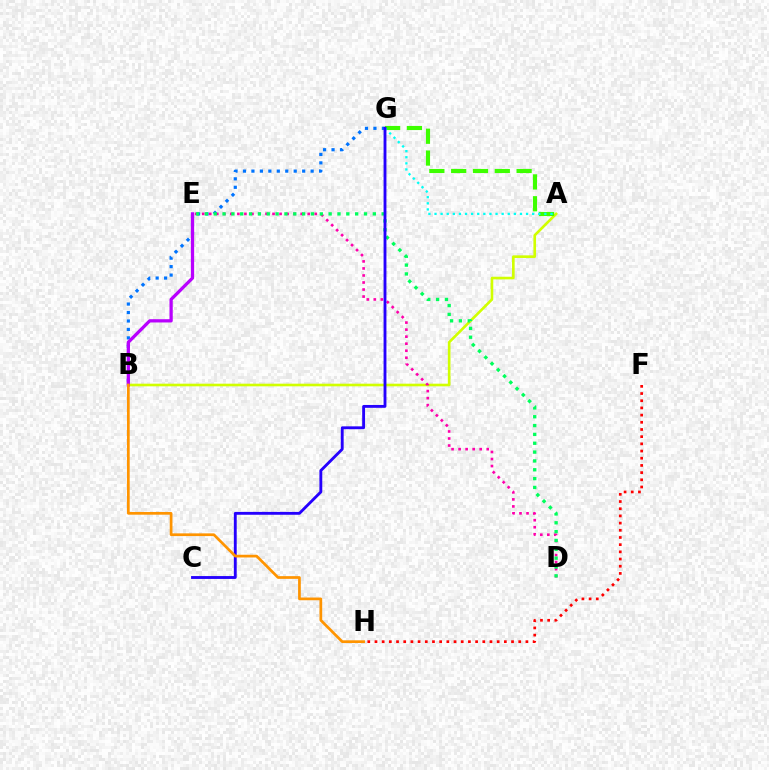{('B', 'G'): [{'color': '#0074ff', 'line_style': 'dotted', 'thickness': 2.3}], ('A', 'B'): [{'color': '#d1ff00', 'line_style': 'solid', 'thickness': 1.9}], ('F', 'H'): [{'color': '#ff0000', 'line_style': 'dotted', 'thickness': 1.95}], ('A', 'G'): [{'color': '#3dff00', 'line_style': 'dashed', 'thickness': 2.96}, {'color': '#00fff6', 'line_style': 'dotted', 'thickness': 1.66}], ('D', 'E'): [{'color': '#ff00ac', 'line_style': 'dotted', 'thickness': 1.91}, {'color': '#00ff5c', 'line_style': 'dotted', 'thickness': 2.4}], ('B', 'E'): [{'color': '#b900ff', 'line_style': 'solid', 'thickness': 2.35}], ('C', 'G'): [{'color': '#2500ff', 'line_style': 'solid', 'thickness': 2.06}], ('B', 'H'): [{'color': '#ff9400', 'line_style': 'solid', 'thickness': 1.96}]}